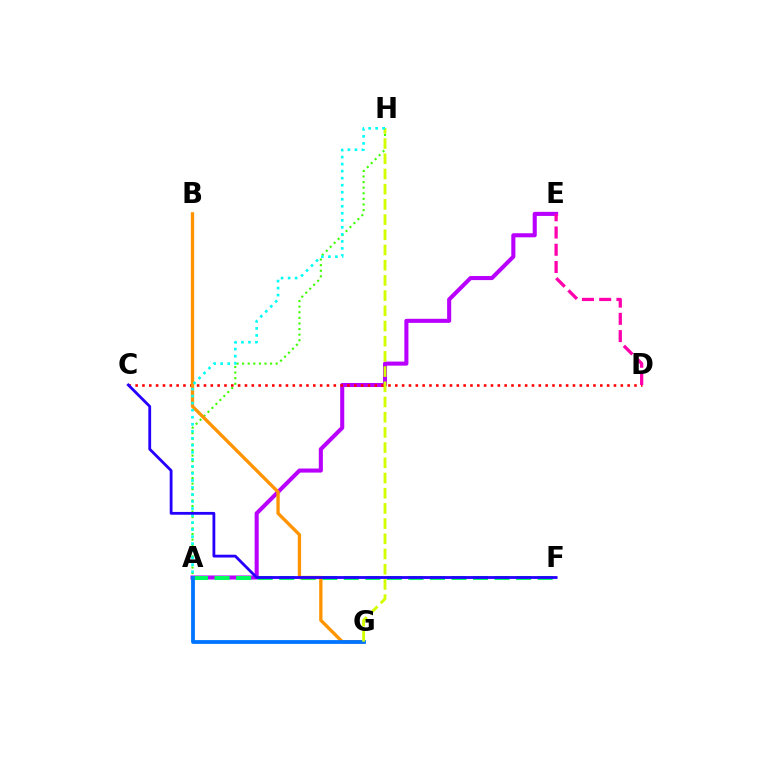{('A', 'E'): [{'color': '#b900ff', 'line_style': 'solid', 'thickness': 2.93}], ('A', 'F'): [{'color': '#00ff5c', 'line_style': 'dashed', 'thickness': 2.93}], ('C', 'D'): [{'color': '#ff0000', 'line_style': 'dotted', 'thickness': 1.86}], ('A', 'H'): [{'color': '#3dff00', 'line_style': 'dotted', 'thickness': 1.52}, {'color': '#00fff6', 'line_style': 'dotted', 'thickness': 1.91}], ('B', 'G'): [{'color': '#ff9400', 'line_style': 'solid', 'thickness': 2.39}], ('A', 'G'): [{'color': '#0074ff', 'line_style': 'solid', 'thickness': 2.74}], ('G', 'H'): [{'color': '#d1ff00', 'line_style': 'dashed', 'thickness': 2.07}], ('D', 'E'): [{'color': '#ff00ac', 'line_style': 'dashed', 'thickness': 2.34}], ('C', 'F'): [{'color': '#2500ff', 'line_style': 'solid', 'thickness': 2.02}]}